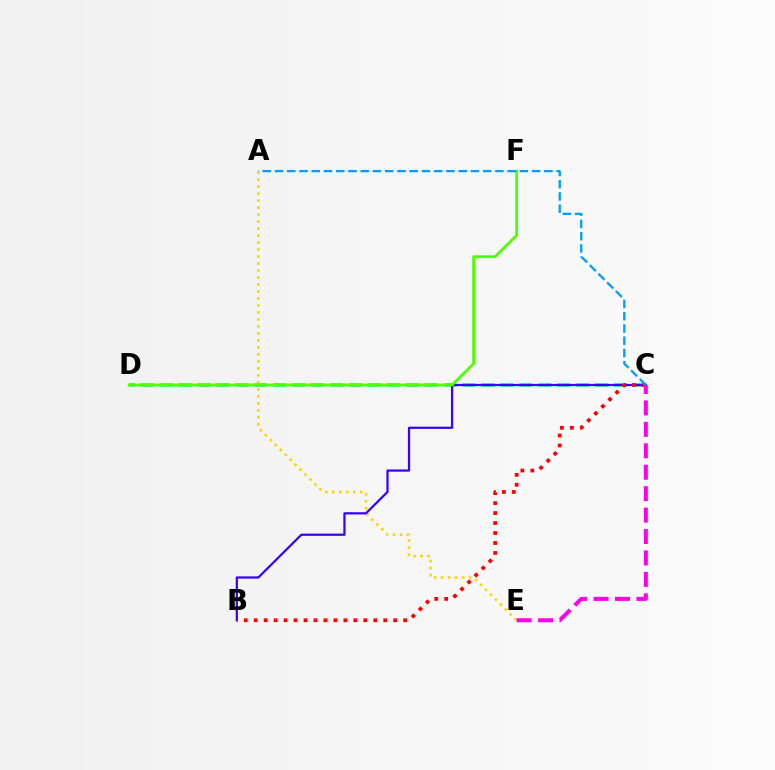{('A', 'E'): [{'color': '#ffd500', 'line_style': 'dotted', 'thickness': 1.9}], ('C', 'D'): [{'color': '#00ff86', 'line_style': 'dashed', 'thickness': 2.57}], ('B', 'C'): [{'color': '#3700ff', 'line_style': 'solid', 'thickness': 1.6}, {'color': '#ff0000', 'line_style': 'dotted', 'thickness': 2.71}], ('D', 'F'): [{'color': '#4fff00', 'line_style': 'solid', 'thickness': 1.99}], ('C', 'E'): [{'color': '#ff00ed', 'line_style': 'dashed', 'thickness': 2.91}], ('A', 'C'): [{'color': '#009eff', 'line_style': 'dashed', 'thickness': 1.66}]}